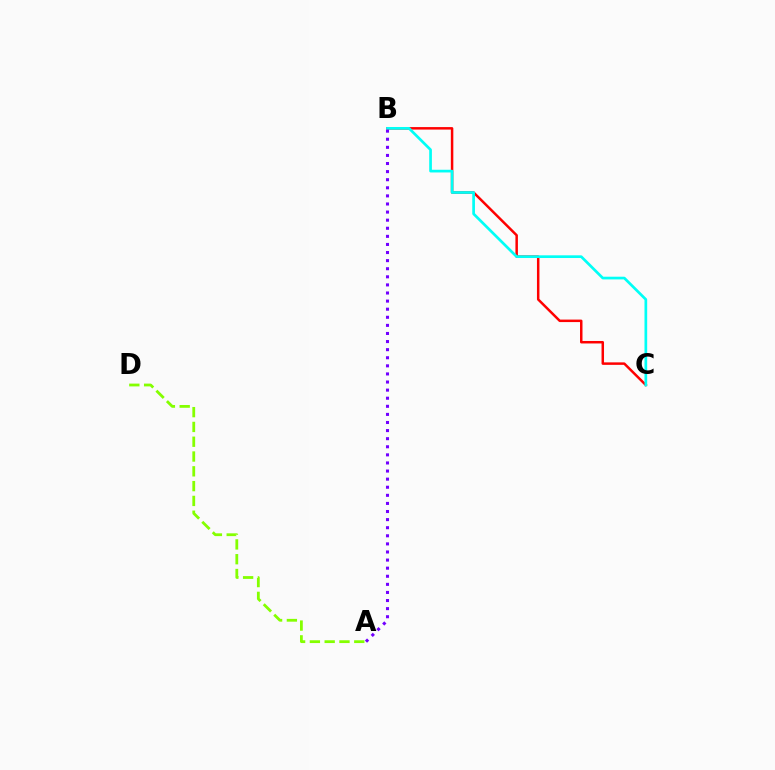{('B', 'C'): [{'color': '#ff0000', 'line_style': 'solid', 'thickness': 1.79}, {'color': '#00fff6', 'line_style': 'solid', 'thickness': 1.94}], ('A', 'B'): [{'color': '#7200ff', 'line_style': 'dotted', 'thickness': 2.2}], ('A', 'D'): [{'color': '#84ff00', 'line_style': 'dashed', 'thickness': 2.01}]}